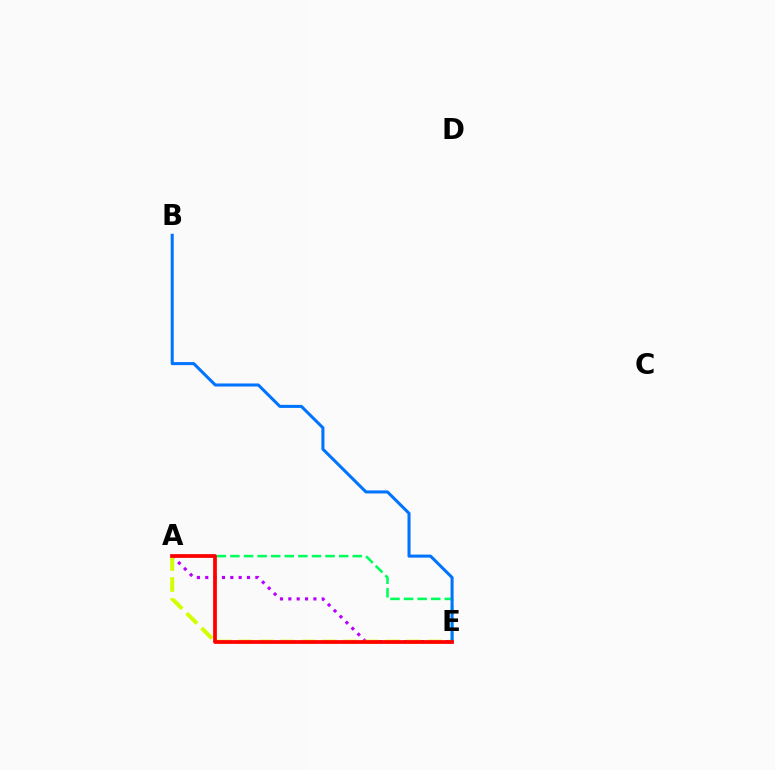{('A', 'E'): [{'color': '#00ff5c', 'line_style': 'dashed', 'thickness': 1.85}, {'color': '#b900ff', 'line_style': 'dotted', 'thickness': 2.27}, {'color': '#d1ff00', 'line_style': 'dashed', 'thickness': 2.86}, {'color': '#ff0000', 'line_style': 'solid', 'thickness': 2.69}], ('B', 'E'): [{'color': '#0074ff', 'line_style': 'solid', 'thickness': 2.19}]}